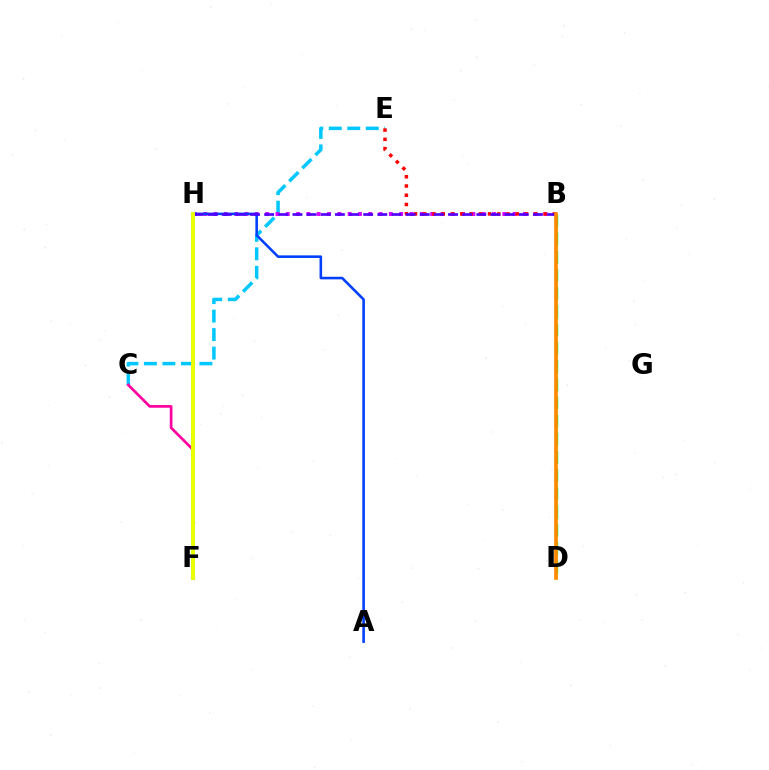{('C', 'E'): [{'color': '#00c7ff', 'line_style': 'dashed', 'thickness': 2.51}], ('B', 'H'): [{'color': '#d600ff', 'line_style': 'dotted', 'thickness': 2.8}, {'color': '#4f00ff', 'line_style': 'dashed', 'thickness': 1.92}], ('B', 'D'): [{'color': '#66ff00', 'line_style': 'dashed', 'thickness': 1.94}, {'color': '#00ff27', 'line_style': 'dashed', 'thickness': 2.47}, {'color': '#ff8800', 'line_style': 'solid', 'thickness': 2.62}], ('B', 'E'): [{'color': '#ff0000', 'line_style': 'dotted', 'thickness': 2.51}], ('C', 'F'): [{'color': '#ff00a0', 'line_style': 'solid', 'thickness': 1.94}], ('A', 'H'): [{'color': '#003fff', 'line_style': 'solid', 'thickness': 1.85}], ('F', 'H'): [{'color': '#00ffaf', 'line_style': 'solid', 'thickness': 2.9}, {'color': '#eeff00', 'line_style': 'solid', 'thickness': 2.81}]}